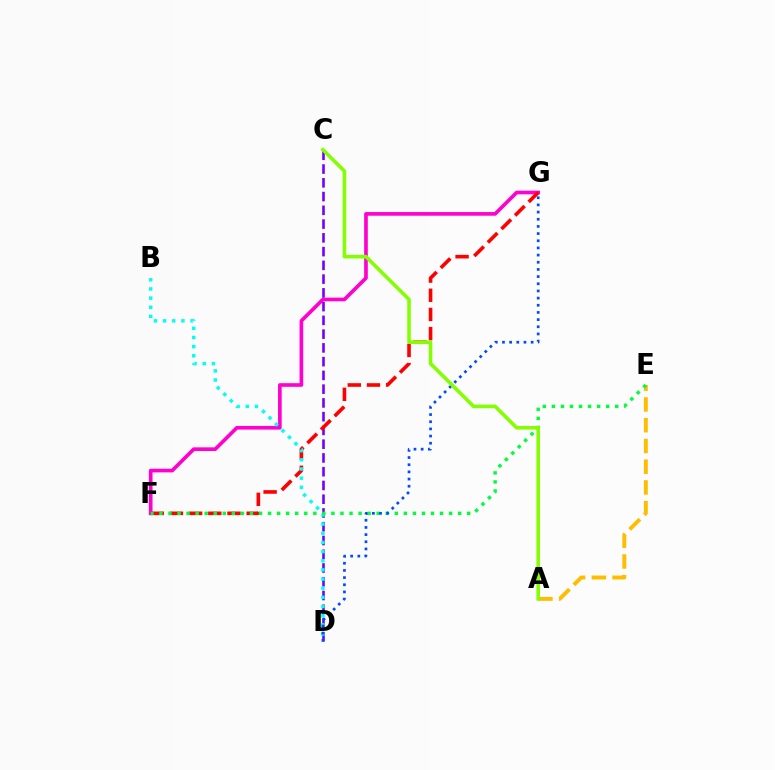{('A', 'E'): [{'color': '#ffbd00', 'line_style': 'dashed', 'thickness': 2.82}], ('F', 'G'): [{'color': '#ff00cf', 'line_style': 'solid', 'thickness': 2.63}, {'color': '#ff0000', 'line_style': 'dashed', 'thickness': 2.61}], ('C', 'D'): [{'color': '#7200ff', 'line_style': 'dashed', 'thickness': 1.87}], ('B', 'D'): [{'color': '#00fff6', 'line_style': 'dotted', 'thickness': 2.49}], ('E', 'F'): [{'color': '#00ff39', 'line_style': 'dotted', 'thickness': 2.46}], ('D', 'G'): [{'color': '#004bff', 'line_style': 'dotted', 'thickness': 1.95}], ('A', 'C'): [{'color': '#84ff00', 'line_style': 'solid', 'thickness': 2.58}]}